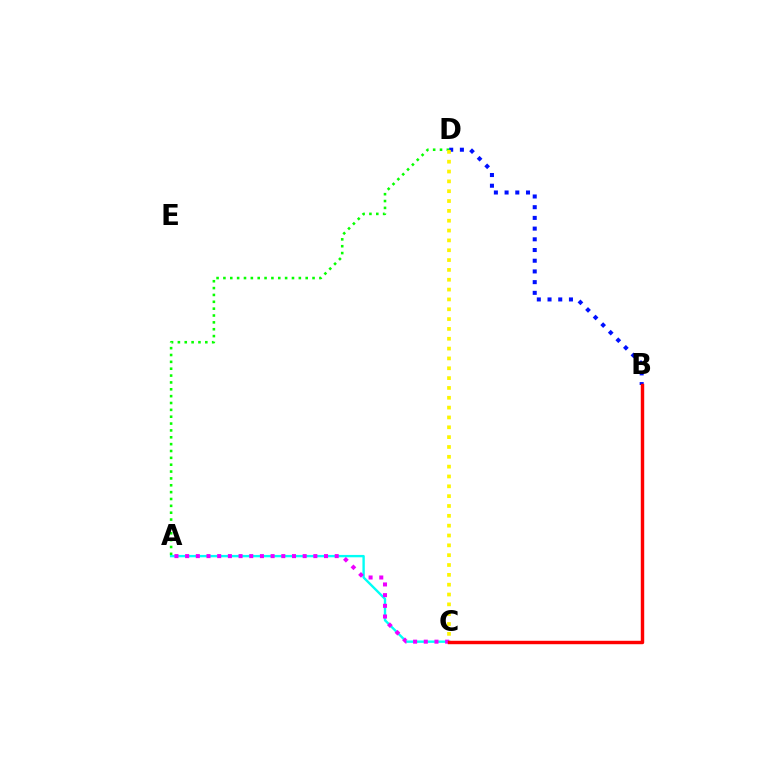{('A', 'C'): [{'color': '#00fff6', 'line_style': 'solid', 'thickness': 1.71}, {'color': '#ee00ff', 'line_style': 'dotted', 'thickness': 2.9}], ('B', 'D'): [{'color': '#0010ff', 'line_style': 'dotted', 'thickness': 2.91}], ('A', 'D'): [{'color': '#08ff00', 'line_style': 'dotted', 'thickness': 1.86}], ('C', 'D'): [{'color': '#fcf500', 'line_style': 'dotted', 'thickness': 2.67}], ('B', 'C'): [{'color': '#ff0000', 'line_style': 'solid', 'thickness': 2.47}]}